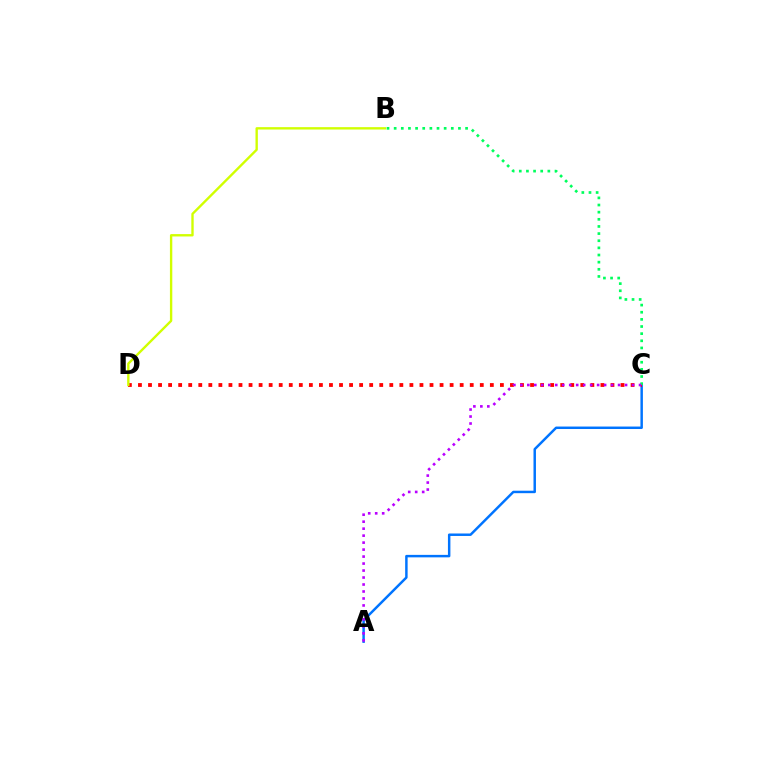{('A', 'C'): [{'color': '#0074ff', 'line_style': 'solid', 'thickness': 1.78}, {'color': '#b900ff', 'line_style': 'dotted', 'thickness': 1.9}], ('C', 'D'): [{'color': '#ff0000', 'line_style': 'dotted', 'thickness': 2.73}], ('B', 'C'): [{'color': '#00ff5c', 'line_style': 'dotted', 'thickness': 1.94}], ('B', 'D'): [{'color': '#d1ff00', 'line_style': 'solid', 'thickness': 1.71}]}